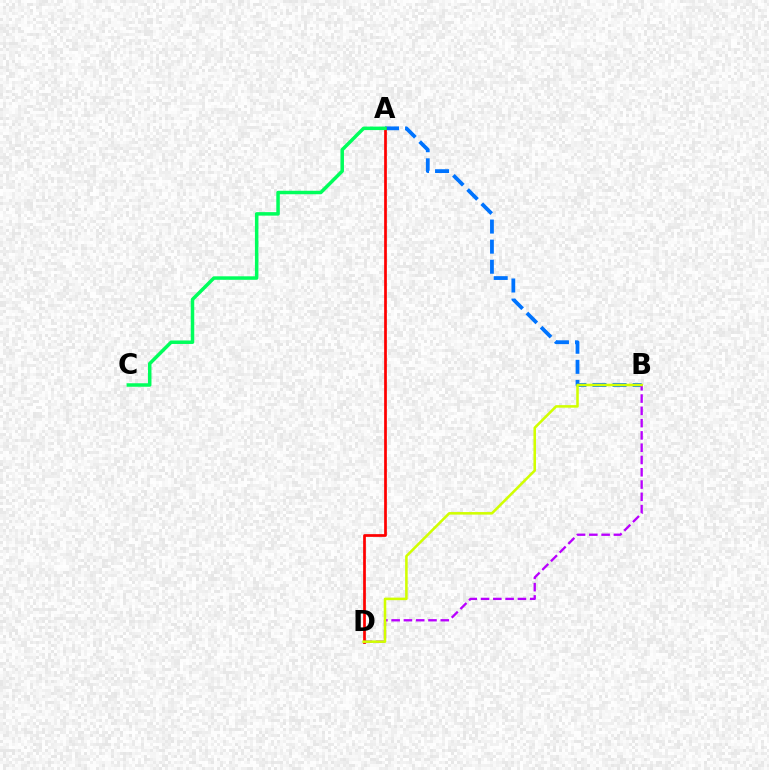{('A', 'B'): [{'color': '#0074ff', 'line_style': 'dashed', 'thickness': 2.73}], ('B', 'D'): [{'color': '#b900ff', 'line_style': 'dashed', 'thickness': 1.67}, {'color': '#d1ff00', 'line_style': 'solid', 'thickness': 1.83}], ('A', 'D'): [{'color': '#ff0000', 'line_style': 'solid', 'thickness': 1.96}], ('A', 'C'): [{'color': '#00ff5c', 'line_style': 'solid', 'thickness': 2.51}]}